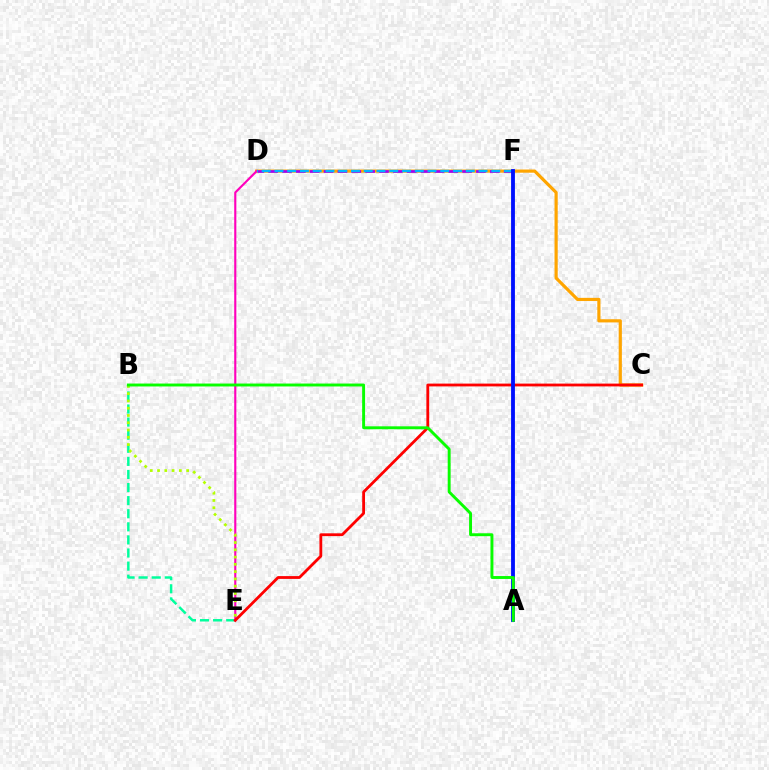{('C', 'D'): [{'color': '#ffa500', 'line_style': 'solid', 'thickness': 2.29}], ('D', 'F'): [{'color': '#9b00ff', 'line_style': 'dashed', 'thickness': 1.88}, {'color': '#00b5ff', 'line_style': 'dashed', 'thickness': 1.73}], ('B', 'E'): [{'color': '#00ff9d', 'line_style': 'dashed', 'thickness': 1.78}, {'color': '#b3ff00', 'line_style': 'dotted', 'thickness': 1.98}], ('D', 'E'): [{'color': '#ff00bd', 'line_style': 'solid', 'thickness': 1.54}], ('C', 'E'): [{'color': '#ff0000', 'line_style': 'solid', 'thickness': 2.02}], ('A', 'F'): [{'color': '#0010ff', 'line_style': 'solid', 'thickness': 2.76}], ('A', 'B'): [{'color': '#08ff00', 'line_style': 'solid', 'thickness': 2.1}]}